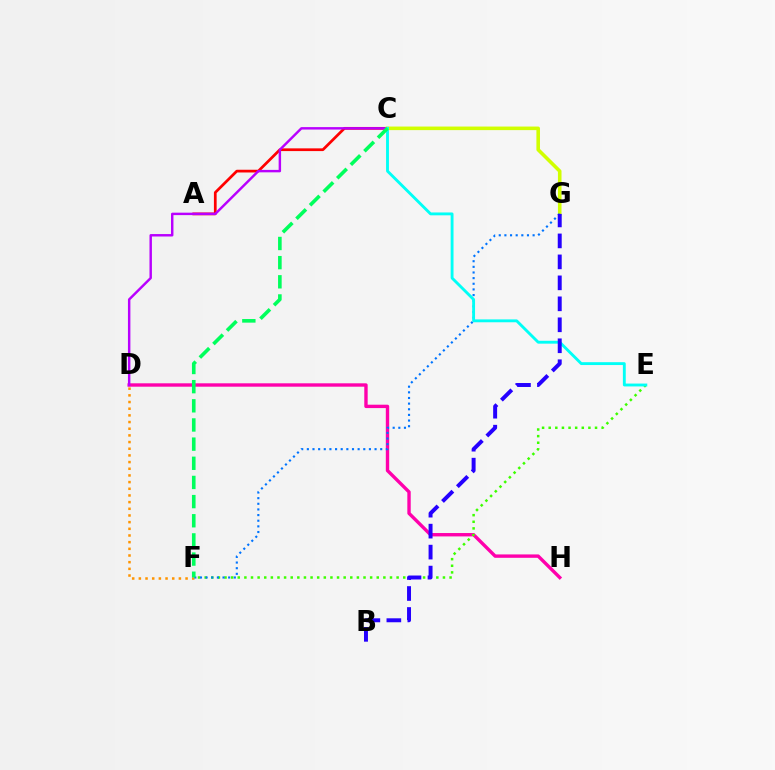{('A', 'C'): [{'color': '#ff0000', 'line_style': 'solid', 'thickness': 1.97}], ('D', 'H'): [{'color': '#ff00ac', 'line_style': 'solid', 'thickness': 2.44}], ('C', 'D'): [{'color': '#b900ff', 'line_style': 'solid', 'thickness': 1.76}], ('D', 'F'): [{'color': '#ff9400', 'line_style': 'dotted', 'thickness': 1.81}], ('E', 'F'): [{'color': '#3dff00', 'line_style': 'dotted', 'thickness': 1.8}], ('C', 'G'): [{'color': '#d1ff00', 'line_style': 'solid', 'thickness': 2.57}], ('F', 'G'): [{'color': '#0074ff', 'line_style': 'dotted', 'thickness': 1.53}], ('C', 'E'): [{'color': '#00fff6', 'line_style': 'solid', 'thickness': 2.06}], ('C', 'F'): [{'color': '#00ff5c', 'line_style': 'dashed', 'thickness': 2.6}], ('B', 'G'): [{'color': '#2500ff', 'line_style': 'dashed', 'thickness': 2.85}]}